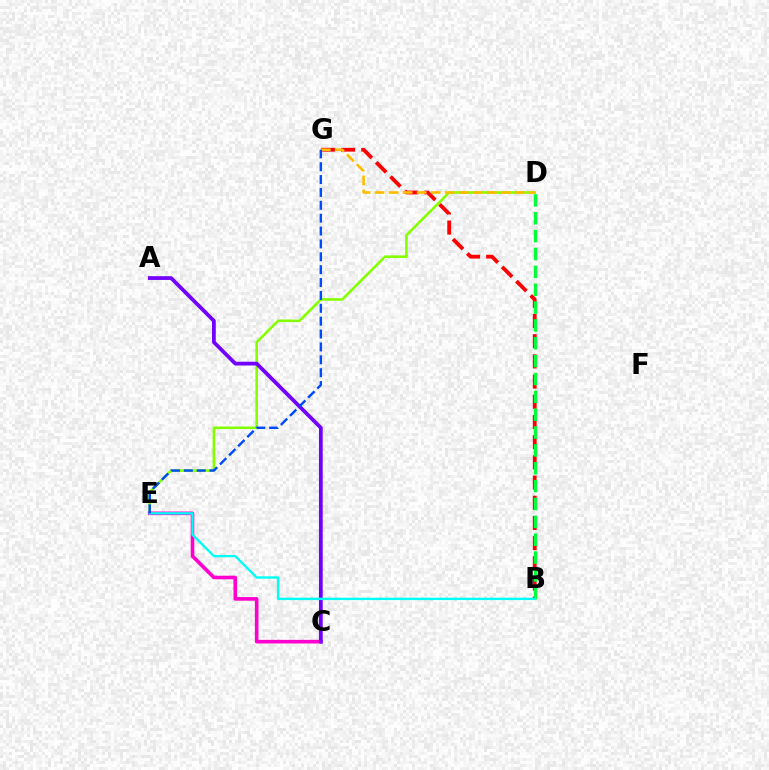{('B', 'G'): [{'color': '#ff0000', 'line_style': 'dashed', 'thickness': 2.74}], ('D', 'E'): [{'color': '#84ff00', 'line_style': 'solid', 'thickness': 1.85}], ('C', 'E'): [{'color': '#ff00cf', 'line_style': 'solid', 'thickness': 2.6}], ('A', 'C'): [{'color': '#7200ff', 'line_style': 'solid', 'thickness': 2.7}], ('B', 'D'): [{'color': '#00ff39', 'line_style': 'dashed', 'thickness': 2.43}], ('B', 'E'): [{'color': '#00fff6', 'line_style': 'solid', 'thickness': 1.71}], ('D', 'G'): [{'color': '#ffbd00', 'line_style': 'dashed', 'thickness': 1.9}], ('E', 'G'): [{'color': '#004bff', 'line_style': 'dashed', 'thickness': 1.75}]}